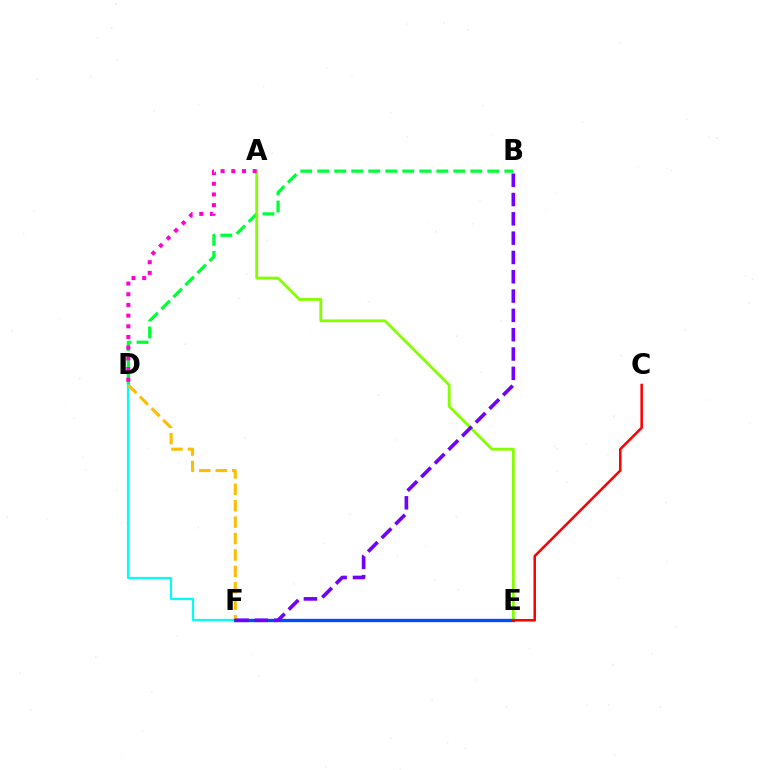{('B', 'D'): [{'color': '#00ff39', 'line_style': 'dashed', 'thickness': 2.31}], ('D', 'F'): [{'color': '#00fff6', 'line_style': 'solid', 'thickness': 1.58}, {'color': '#ffbd00', 'line_style': 'dashed', 'thickness': 2.23}], ('A', 'E'): [{'color': '#84ff00', 'line_style': 'solid', 'thickness': 2.03}], ('A', 'D'): [{'color': '#ff00cf', 'line_style': 'dotted', 'thickness': 2.9}], ('E', 'F'): [{'color': '#004bff', 'line_style': 'solid', 'thickness': 2.38}], ('B', 'F'): [{'color': '#7200ff', 'line_style': 'dashed', 'thickness': 2.62}], ('C', 'E'): [{'color': '#ff0000', 'line_style': 'solid', 'thickness': 1.82}]}